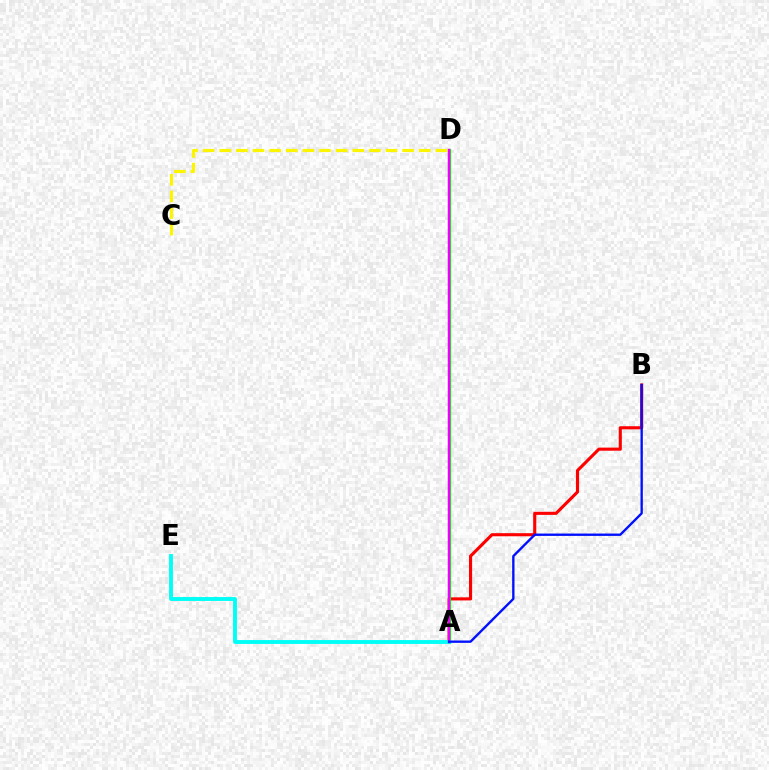{('C', 'D'): [{'color': '#fcf500', 'line_style': 'dashed', 'thickness': 2.26}], ('A', 'B'): [{'color': '#ff0000', 'line_style': 'solid', 'thickness': 2.24}, {'color': '#0010ff', 'line_style': 'solid', 'thickness': 1.69}], ('A', 'D'): [{'color': '#08ff00', 'line_style': 'solid', 'thickness': 2.32}, {'color': '#ee00ff', 'line_style': 'solid', 'thickness': 1.73}], ('A', 'E'): [{'color': '#00fff6', 'line_style': 'solid', 'thickness': 2.81}]}